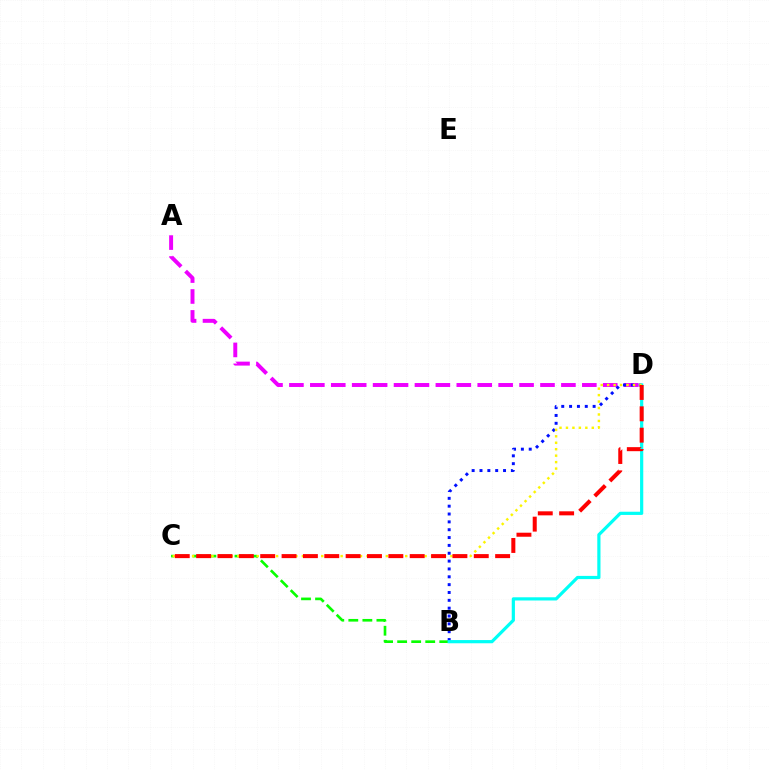{('B', 'C'): [{'color': '#08ff00', 'line_style': 'dashed', 'thickness': 1.91}], ('A', 'D'): [{'color': '#ee00ff', 'line_style': 'dashed', 'thickness': 2.84}], ('B', 'D'): [{'color': '#0010ff', 'line_style': 'dotted', 'thickness': 2.13}, {'color': '#00fff6', 'line_style': 'solid', 'thickness': 2.3}], ('C', 'D'): [{'color': '#fcf500', 'line_style': 'dotted', 'thickness': 1.75}, {'color': '#ff0000', 'line_style': 'dashed', 'thickness': 2.9}]}